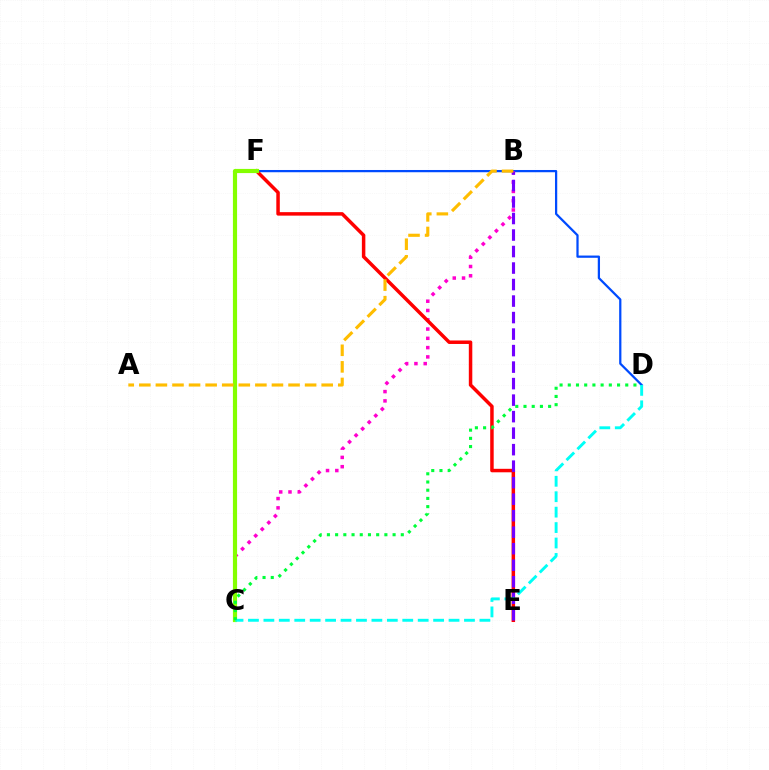{('D', 'F'): [{'color': '#004bff', 'line_style': 'solid', 'thickness': 1.62}], ('B', 'C'): [{'color': '#ff00cf', 'line_style': 'dotted', 'thickness': 2.52}], ('E', 'F'): [{'color': '#ff0000', 'line_style': 'solid', 'thickness': 2.51}], ('C', 'F'): [{'color': '#84ff00', 'line_style': 'solid', 'thickness': 3.0}], ('B', 'E'): [{'color': '#7200ff', 'line_style': 'dashed', 'thickness': 2.24}], ('C', 'D'): [{'color': '#00fff6', 'line_style': 'dashed', 'thickness': 2.1}, {'color': '#00ff39', 'line_style': 'dotted', 'thickness': 2.23}], ('A', 'B'): [{'color': '#ffbd00', 'line_style': 'dashed', 'thickness': 2.25}]}